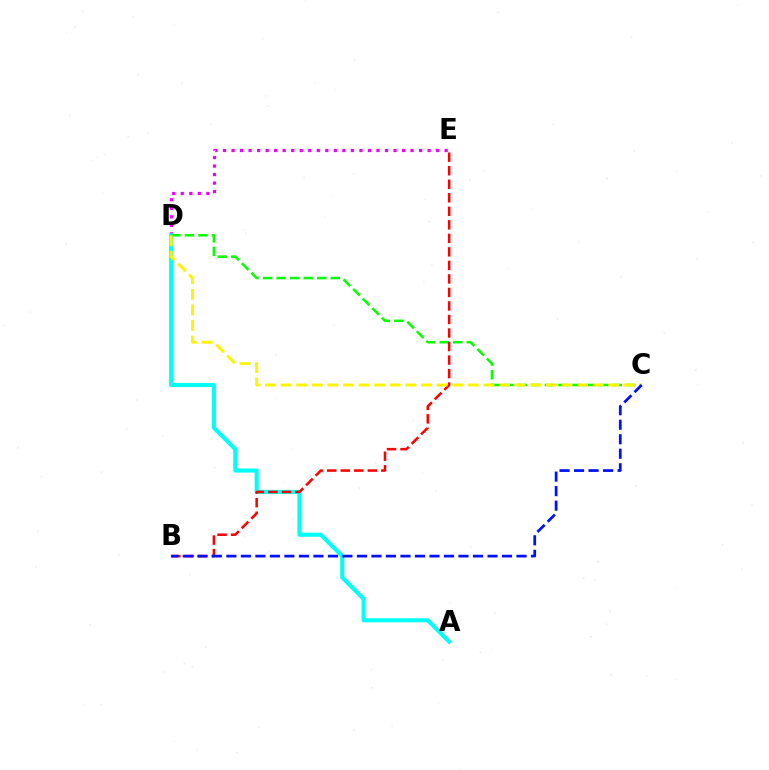{('D', 'E'): [{'color': '#ee00ff', 'line_style': 'dotted', 'thickness': 2.32}], ('A', 'D'): [{'color': '#00fff6', 'line_style': 'solid', 'thickness': 2.93}], ('C', 'D'): [{'color': '#08ff00', 'line_style': 'dashed', 'thickness': 1.84}, {'color': '#fcf500', 'line_style': 'dashed', 'thickness': 2.12}], ('B', 'E'): [{'color': '#ff0000', 'line_style': 'dashed', 'thickness': 1.84}], ('B', 'C'): [{'color': '#0010ff', 'line_style': 'dashed', 'thickness': 1.97}]}